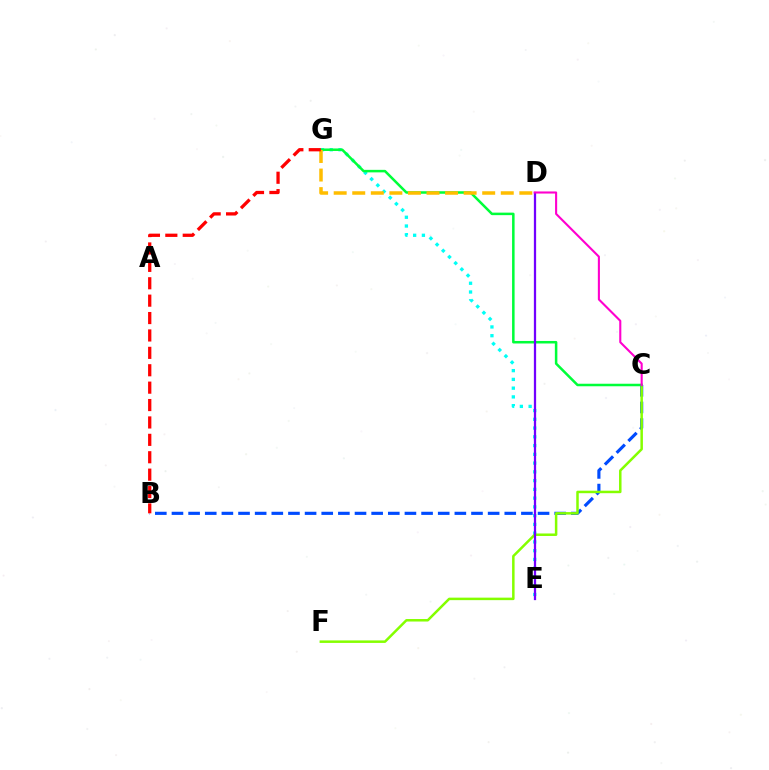{('E', 'G'): [{'color': '#00fff6', 'line_style': 'dotted', 'thickness': 2.38}], ('B', 'C'): [{'color': '#004bff', 'line_style': 'dashed', 'thickness': 2.26}], ('C', 'F'): [{'color': '#84ff00', 'line_style': 'solid', 'thickness': 1.8}], ('C', 'G'): [{'color': '#00ff39', 'line_style': 'solid', 'thickness': 1.81}], ('D', 'E'): [{'color': '#7200ff', 'line_style': 'solid', 'thickness': 1.62}], ('C', 'D'): [{'color': '#ff00cf', 'line_style': 'solid', 'thickness': 1.51}], ('D', 'G'): [{'color': '#ffbd00', 'line_style': 'dashed', 'thickness': 2.52}], ('B', 'G'): [{'color': '#ff0000', 'line_style': 'dashed', 'thickness': 2.36}]}